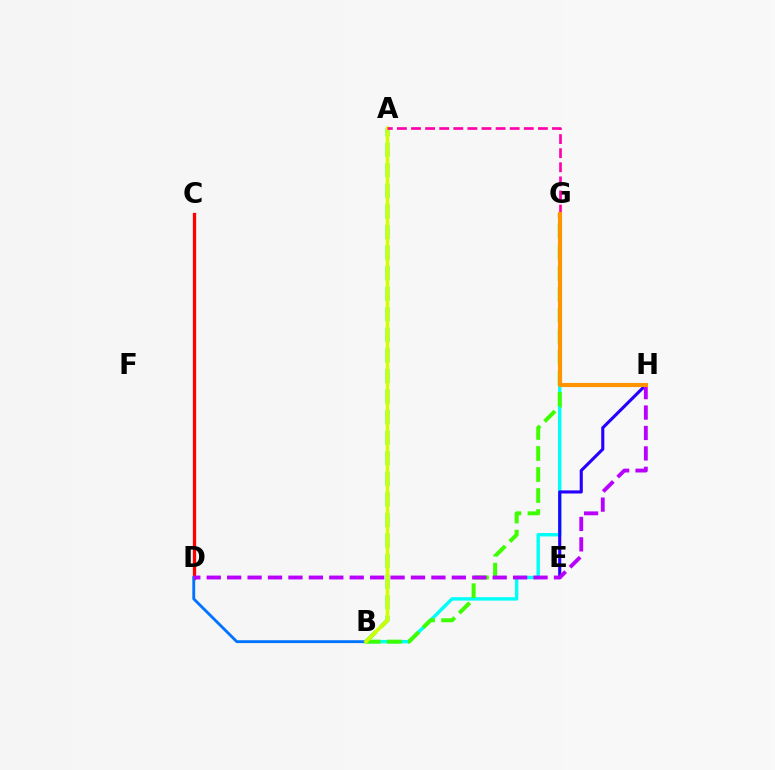{('A', 'B'): [{'color': '#00ff5c', 'line_style': 'dashed', 'thickness': 2.79}, {'color': '#d1ff00', 'line_style': 'solid', 'thickness': 2.58}], ('C', 'D'): [{'color': '#ff0000', 'line_style': 'solid', 'thickness': 2.37}], ('B', 'G'): [{'color': '#00fff6', 'line_style': 'solid', 'thickness': 2.47}, {'color': '#3dff00', 'line_style': 'dashed', 'thickness': 2.86}], ('B', 'D'): [{'color': '#0074ff', 'line_style': 'solid', 'thickness': 2.06}], ('E', 'H'): [{'color': '#2500ff', 'line_style': 'solid', 'thickness': 2.24}], ('D', 'H'): [{'color': '#b900ff', 'line_style': 'dashed', 'thickness': 2.77}], ('A', 'G'): [{'color': '#ff00ac', 'line_style': 'dashed', 'thickness': 1.92}], ('G', 'H'): [{'color': '#ff9400', 'line_style': 'solid', 'thickness': 2.96}]}